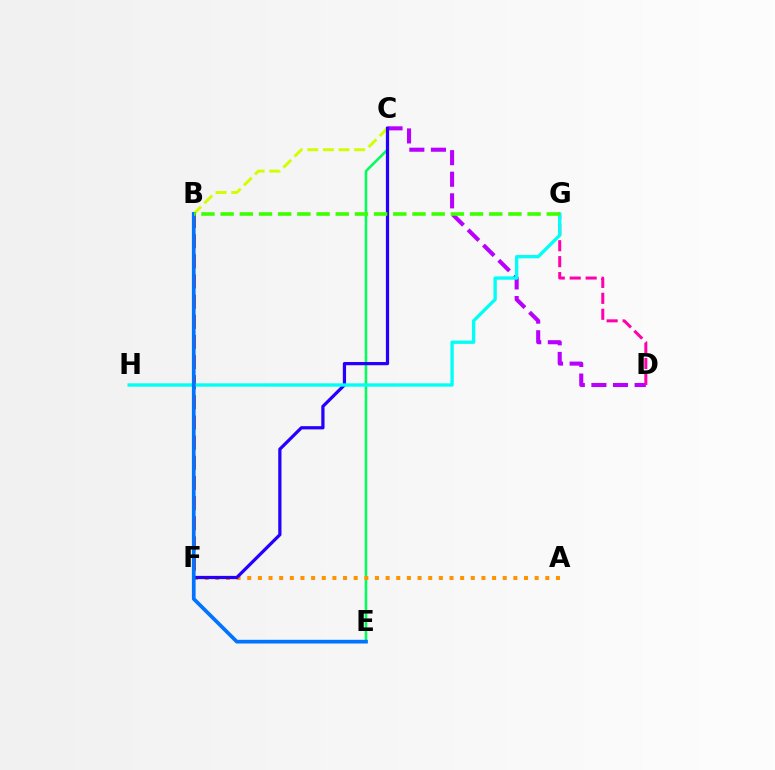{('C', 'E'): [{'color': '#00ff5c', 'line_style': 'solid', 'thickness': 1.85}], ('C', 'D'): [{'color': '#b900ff', 'line_style': 'dashed', 'thickness': 2.93}], ('D', 'G'): [{'color': '#ff00ac', 'line_style': 'dashed', 'thickness': 2.17}], ('B', 'F'): [{'color': '#ff0000', 'line_style': 'dashed', 'thickness': 2.74}], ('A', 'F'): [{'color': '#ff9400', 'line_style': 'dotted', 'thickness': 2.89}], ('B', 'C'): [{'color': '#d1ff00', 'line_style': 'dashed', 'thickness': 2.12}], ('C', 'F'): [{'color': '#2500ff', 'line_style': 'solid', 'thickness': 2.33}], ('G', 'H'): [{'color': '#00fff6', 'line_style': 'solid', 'thickness': 2.39}], ('B', 'E'): [{'color': '#0074ff', 'line_style': 'solid', 'thickness': 2.67}], ('B', 'G'): [{'color': '#3dff00', 'line_style': 'dashed', 'thickness': 2.61}]}